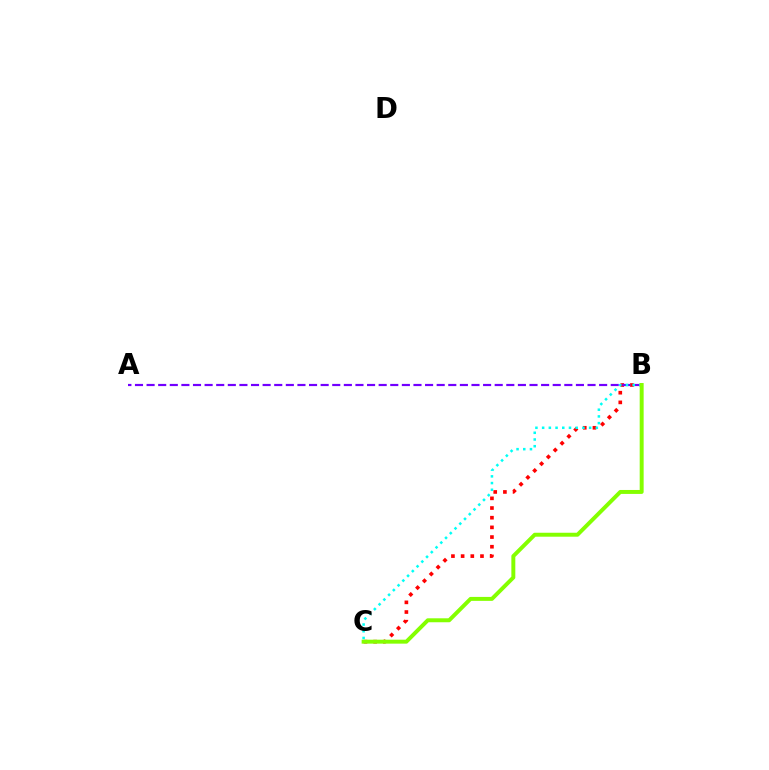{('B', 'C'): [{'color': '#ff0000', 'line_style': 'dotted', 'thickness': 2.63}, {'color': '#00fff6', 'line_style': 'dotted', 'thickness': 1.82}, {'color': '#84ff00', 'line_style': 'solid', 'thickness': 2.85}], ('A', 'B'): [{'color': '#7200ff', 'line_style': 'dashed', 'thickness': 1.58}]}